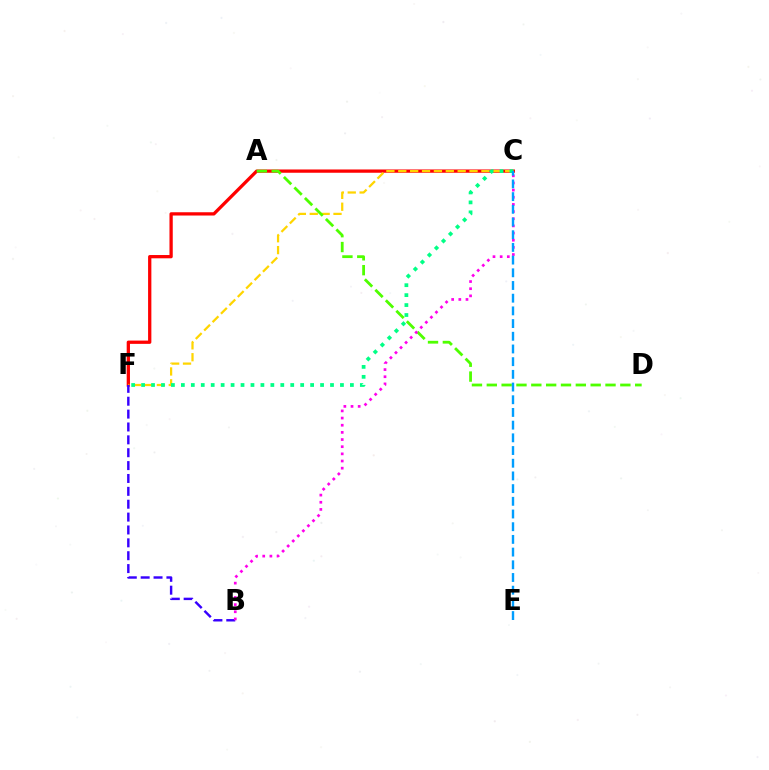{('C', 'F'): [{'color': '#ff0000', 'line_style': 'solid', 'thickness': 2.36}, {'color': '#ffd500', 'line_style': 'dashed', 'thickness': 1.61}, {'color': '#00ff86', 'line_style': 'dotted', 'thickness': 2.7}], ('B', 'F'): [{'color': '#3700ff', 'line_style': 'dashed', 'thickness': 1.75}], ('A', 'D'): [{'color': '#4fff00', 'line_style': 'dashed', 'thickness': 2.02}], ('B', 'C'): [{'color': '#ff00ed', 'line_style': 'dotted', 'thickness': 1.94}], ('C', 'E'): [{'color': '#009eff', 'line_style': 'dashed', 'thickness': 1.72}]}